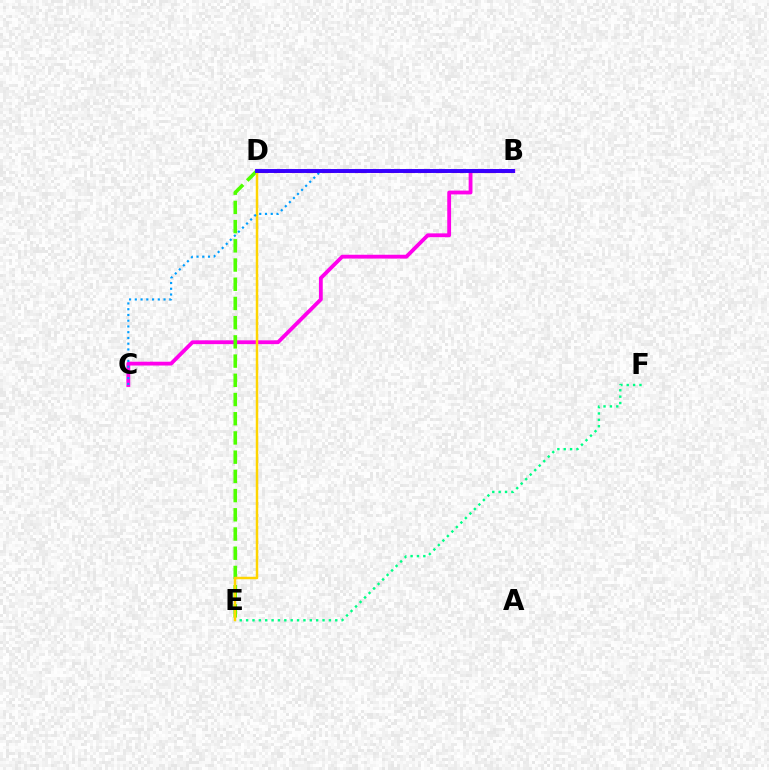{('B', 'C'): [{'color': '#ff00ed', 'line_style': 'solid', 'thickness': 2.75}, {'color': '#009eff', 'line_style': 'dotted', 'thickness': 1.56}], ('D', 'E'): [{'color': '#4fff00', 'line_style': 'dashed', 'thickness': 2.61}, {'color': '#ffd500', 'line_style': 'solid', 'thickness': 1.78}], ('E', 'F'): [{'color': '#00ff86', 'line_style': 'dotted', 'thickness': 1.73}], ('B', 'D'): [{'color': '#ff0000', 'line_style': 'dashed', 'thickness': 2.21}, {'color': '#3700ff', 'line_style': 'solid', 'thickness': 2.82}]}